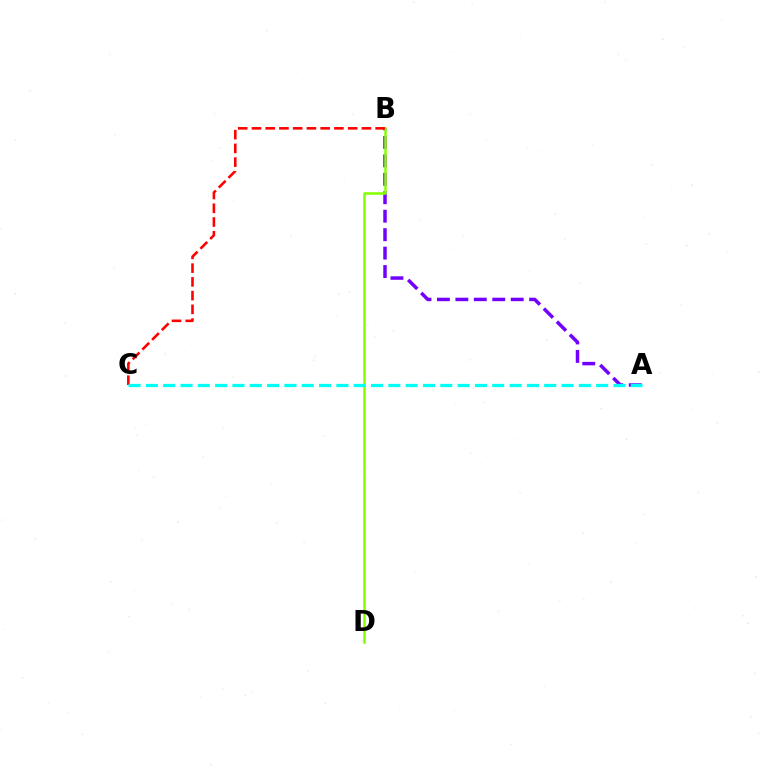{('A', 'B'): [{'color': '#7200ff', 'line_style': 'dashed', 'thickness': 2.51}], ('B', 'D'): [{'color': '#84ff00', 'line_style': 'solid', 'thickness': 1.81}], ('B', 'C'): [{'color': '#ff0000', 'line_style': 'dashed', 'thickness': 1.87}], ('A', 'C'): [{'color': '#00fff6', 'line_style': 'dashed', 'thickness': 2.35}]}